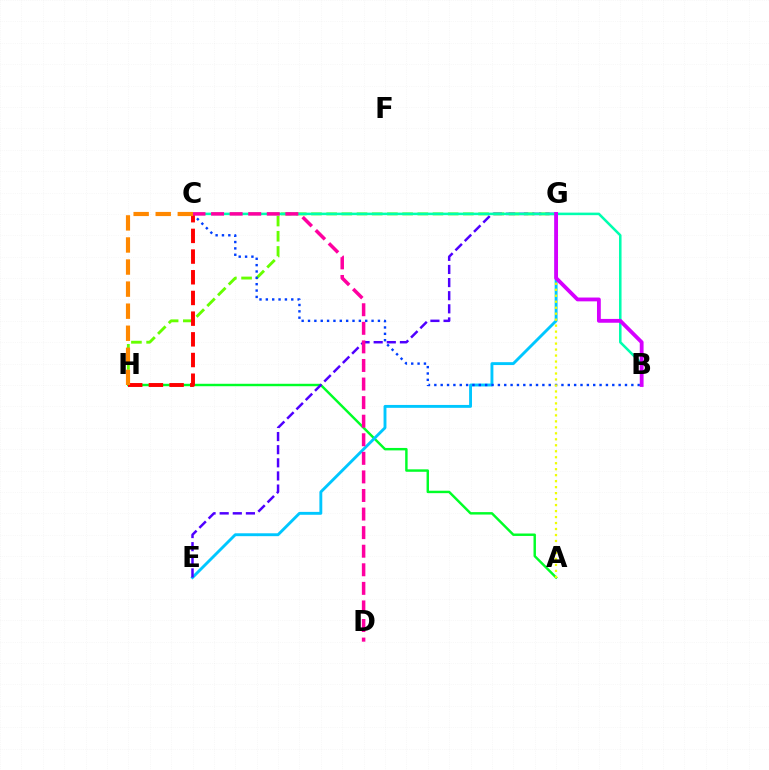{('G', 'H'): [{'color': '#66ff00', 'line_style': 'dashed', 'thickness': 2.06}], ('A', 'H'): [{'color': '#00ff27', 'line_style': 'solid', 'thickness': 1.76}], ('E', 'G'): [{'color': '#00c7ff', 'line_style': 'solid', 'thickness': 2.08}, {'color': '#4f00ff', 'line_style': 'dashed', 'thickness': 1.78}], ('B', 'C'): [{'color': '#003fff', 'line_style': 'dotted', 'thickness': 1.73}, {'color': '#00ffaf', 'line_style': 'solid', 'thickness': 1.82}], ('C', 'H'): [{'color': '#ff0000', 'line_style': 'dashed', 'thickness': 2.81}, {'color': '#ff8800', 'line_style': 'dashed', 'thickness': 3.0}], ('A', 'G'): [{'color': '#eeff00', 'line_style': 'dotted', 'thickness': 1.63}], ('C', 'D'): [{'color': '#ff00a0', 'line_style': 'dashed', 'thickness': 2.52}], ('B', 'G'): [{'color': '#d600ff', 'line_style': 'solid', 'thickness': 2.75}]}